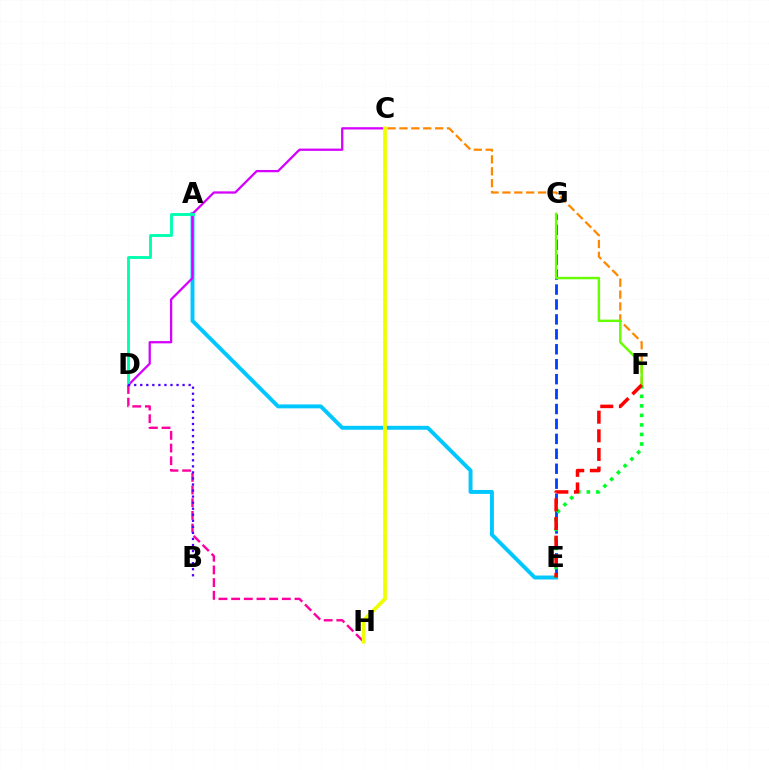{('E', 'G'): [{'color': '#003fff', 'line_style': 'dashed', 'thickness': 2.03}], ('A', 'E'): [{'color': '#00c7ff', 'line_style': 'solid', 'thickness': 2.83}], ('C', 'D'): [{'color': '#d600ff', 'line_style': 'solid', 'thickness': 1.64}], ('C', 'F'): [{'color': '#ff8800', 'line_style': 'dashed', 'thickness': 1.62}], ('E', 'F'): [{'color': '#00ff27', 'line_style': 'dotted', 'thickness': 2.59}, {'color': '#ff0000', 'line_style': 'dashed', 'thickness': 2.53}], ('F', 'G'): [{'color': '#66ff00', 'line_style': 'solid', 'thickness': 1.75}], ('A', 'D'): [{'color': '#00ffaf', 'line_style': 'solid', 'thickness': 2.08}], ('D', 'H'): [{'color': '#ff00a0', 'line_style': 'dashed', 'thickness': 1.72}], ('C', 'H'): [{'color': '#eeff00', 'line_style': 'solid', 'thickness': 2.68}], ('B', 'D'): [{'color': '#4f00ff', 'line_style': 'dotted', 'thickness': 1.64}]}